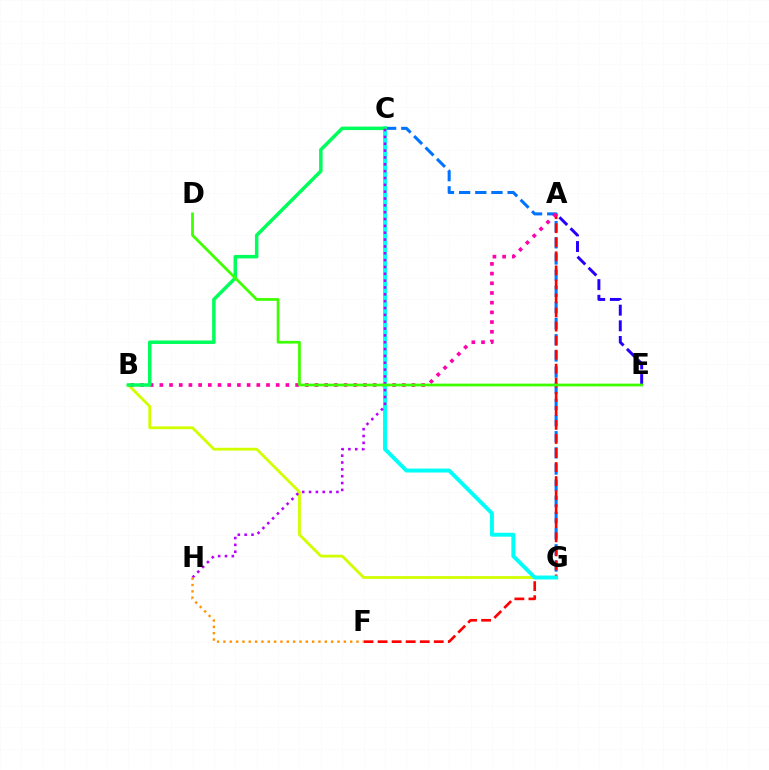{('B', 'G'): [{'color': '#d1ff00', 'line_style': 'solid', 'thickness': 2.02}], ('C', 'G'): [{'color': '#0074ff', 'line_style': 'dashed', 'thickness': 2.2}, {'color': '#00fff6', 'line_style': 'solid', 'thickness': 2.83}], ('A', 'F'): [{'color': '#ff0000', 'line_style': 'dashed', 'thickness': 1.91}], ('A', 'B'): [{'color': '#ff00ac', 'line_style': 'dotted', 'thickness': 2.63}], ('A', 'E'): [{'color': '#2500ff', 'line_style': 'dashed', 'thickness': 2.13}], ('B', 'C'): [{'color': '#00ff5c', 'line_style': 'solid', 'thickness': 2.52}], ('C', 'H'): [{'color': '#b900ff', 'line_style': 'dotted', 'thickness': 1.86}], ('D', 'E'): [{'color': '#3dff00', 'line_style': 'solid', 'thickness': 1.97}], ('F', 'H'): [{'color': '#ff9400', 'line_style': 'dotted', 'thickness': 1.72}]}